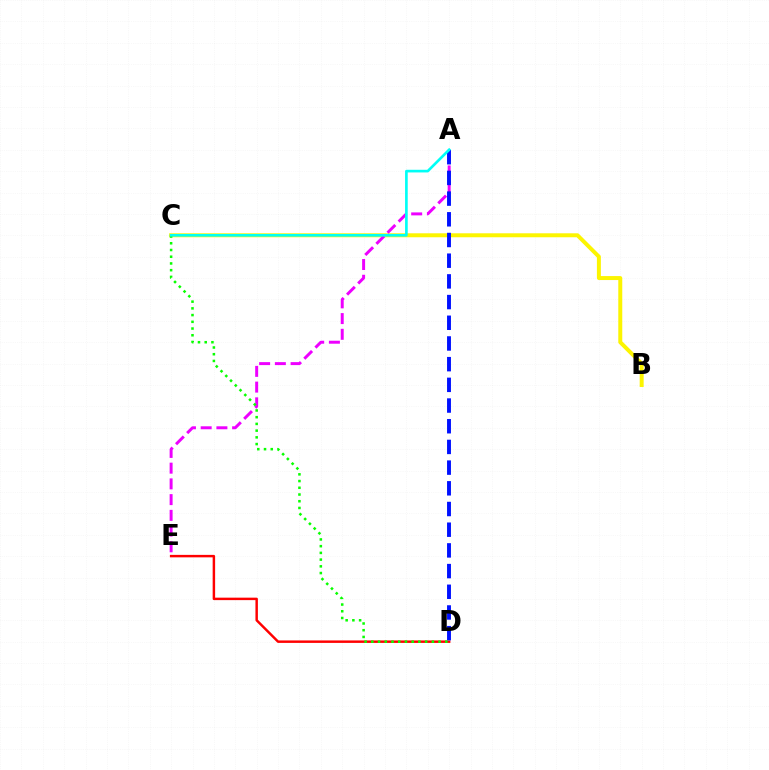{('B', 'C'): [{'color': '#fcf500', 'line_style': 'solid', 'thickness': 2.86}], ('D', 'E'): [{'color': '#ff0000', 'line_style': 'solid', 'thickness': 1.77}], ('A', 'E'): [{'color': '#ee00ff', 'line_style': 'dashed', 'thickness': 2.14}], ('A', 'D'): [{'color': '#0010ff', 'line_style': 'dashed', 'thickness': 2.81}], ('C', 'D'): [{'color': '#08ff00', 'line_style': 'dotted', 'thickness': 1.83}], ('A', 'C'): [{'color': '#00fff6', 'line_style': 'solid', 'thickness': 1.91}]}